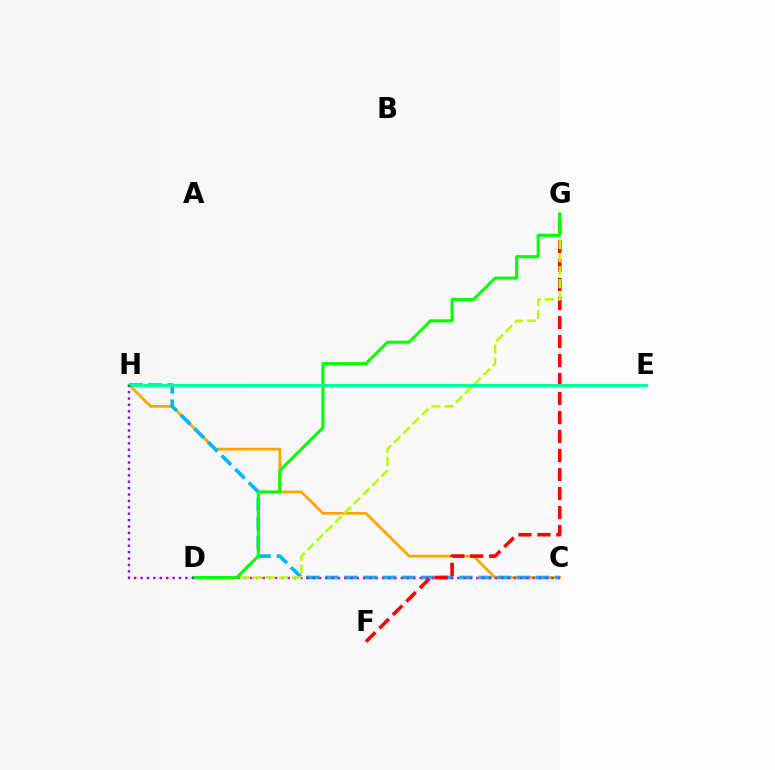{('C', 'H'): [{'color': '#ffa500', 'line_style': 'solid', 'thickness': 1.99}, {'color': '#00b5ff', 'line_style': 'dashed', 'thickness': 2.6}], ('C', 'D'): [{'color': '#ff00bd', 'line_style': 'dotted', 'thickness': 1.71}], ('F', 'G'): [{'color': '#ff0000', 'line_style': 'dashed', 'thickness': 2.58}], ('E', 'H'): [{'color': '#0010ff', 'line_style': 'solid', 'thickness': 2.0}, {'color': '#00ff9d', 'line_style': 'solid', 'thickness': 2.24}], ('D', 'G'): [{'color': '#b3ff00', 'line_style': 'dashed', 'thickness': 1.77}, {'color': '#08ff00', 'line_style': 'solid', 'thickness': 2.24}], ('D', 'H'): [{'color': '#9b00ff', 'line_style': 'dotted', 'thickness': 1.74}]}